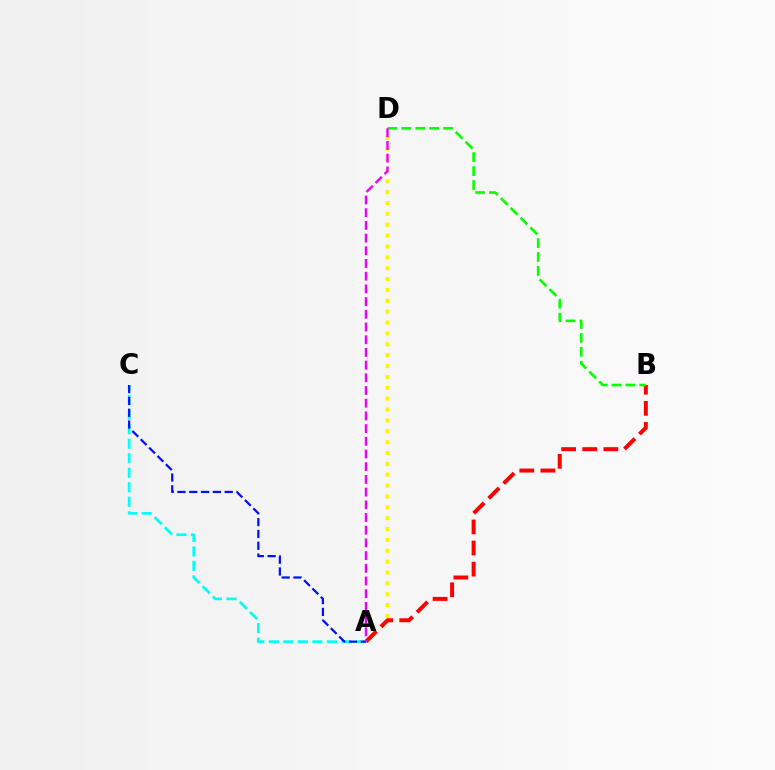{('A', 'D'): [{'color': '#fcf500', 'line_style': 'dotted', 'thickness': 2.95}, {'color': '#ee00ff', 'line_style': 'dashed', 'thickness': 1.73}], ('A', 'C'): [{'color': '#00fff6', 'line_style': 'dashed', 'thickness': 1.97}, {'color': '#0010ff', 'line_style': 'dashed', 'thickness': 1.6}], ('A', 'B'): [{'color': '#ff0000', 'line_style': 'dashed', 'thickness': 2.87}], ('B', 'D'): [{'color': '#08ff00', 'line_style': 'dashed', 'thickness': 1.89}]}